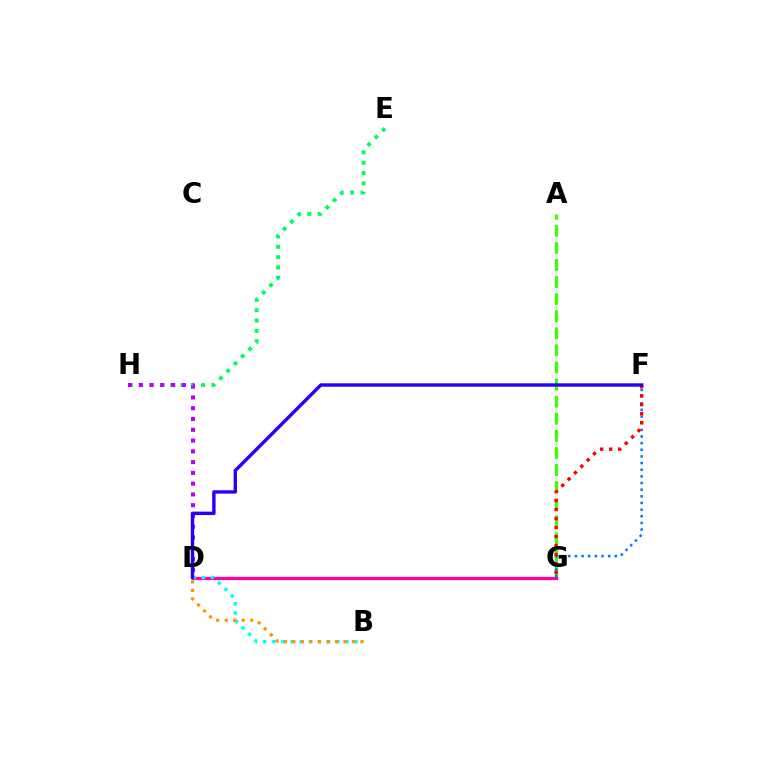{('D', 'G'): [{'color': '#d1ff00', 'line_style': 'solid', 'thickness': 1.53}, {'color': '#ff00ac', 'line_style': 'solid', 'thickness': 2.32}], ('A', 'G'): [{'color': '#3dff00', 'line_style': 'dashed', 'thickness': 2.32}], ('E', 'H'): [{'color': '#00ff5c', 'line_style': 'dotted', 'thickness': 2.81}], ('F', 'G'): [{'color': '#0074ff', 'line_style': 'dotted', 'thickness': 1.81}, {'color': '#ff0000', 'line_style': 'dotted', 'thickness': 2.44}], ('D', 'H'): [{'color': '#b900ff', 'line_style': 'dotted', 'thickness': 2.93}], ('B', 'D'): [{'color': '#00fff6', 'line_style': 'dotted', 'thickness': 2.48}, {'color': '#ff9400', 'line_style': 'dotted', 'thickness': 2.31}], ('D', 'F'): [{'color': '#2500ff', 'line_style': 'solid', 'thickness': 2.45}]}